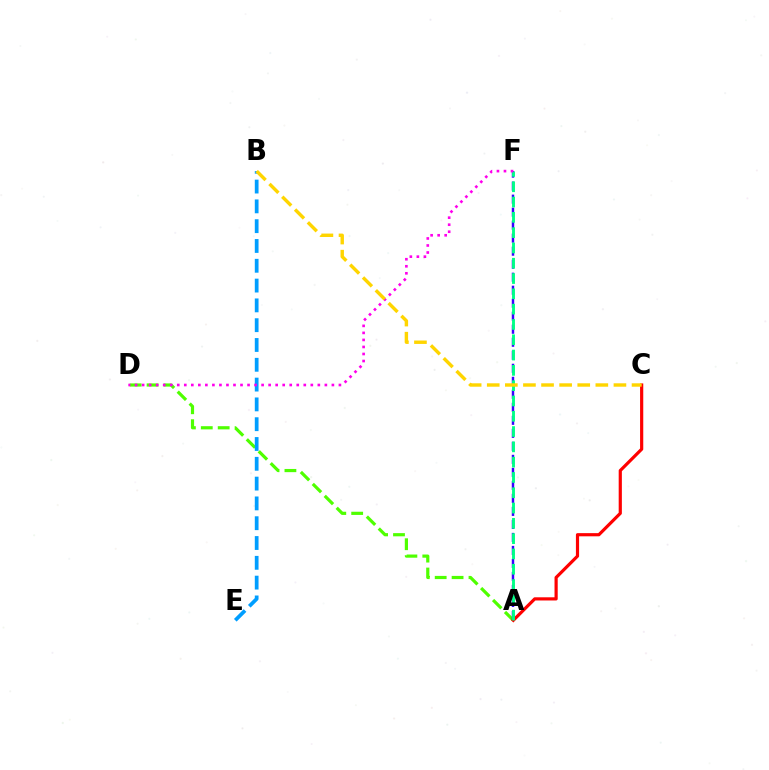{('A', 'D'): [{'color': '#4fff00', 'line_style': 'dashed', 'thickness': 2.3}], ('A', 'F'): [{'color': '#3700ff', 'line_style': 'dashed', 'thickness': 1.77}, {'color': '#00ff86', 'line_style': 'dashed', 'thickness': 2.08}], ('A', 'C'): [{'color': '#ff0000', 'line_style': 'solid', 'thickness': 2.29}], ('B', 'E'): [{'color': '#009eff', 'line_style': 'dashed', 'thickness': 2.69}], ('D', 'F'): [{'color': '#ff00ed', 'line_style': 'dotted', 'thickness': 1.91}], ('B', 'C'): [{'color': '#ffd500', 'line_style': 'dashed', 'thickness': 2.46}]}